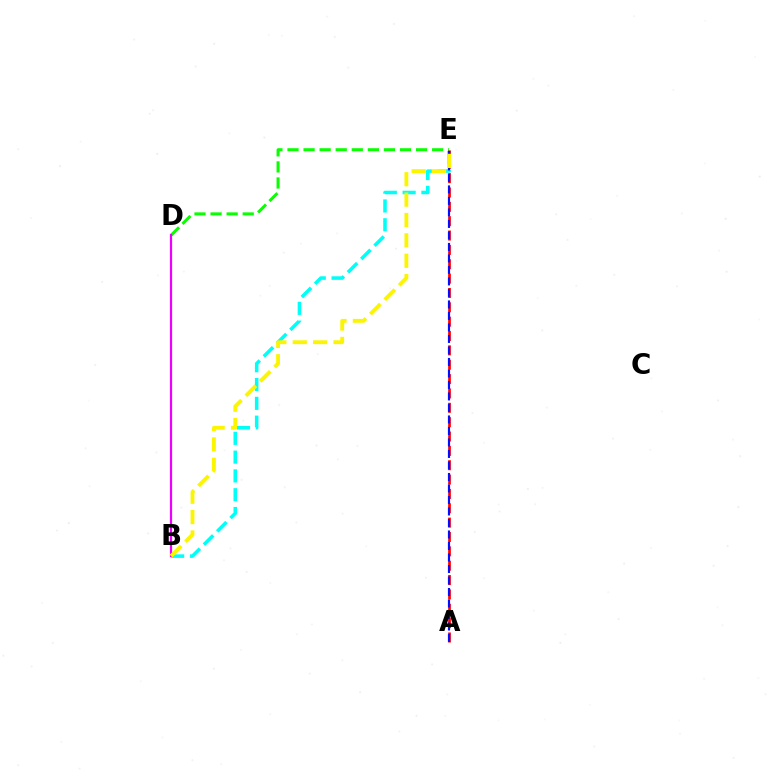{('D', 'E'): [{'color': '#08ff00', 'line_style': 'dashed', 'thickness': 2.18}], ('B', 'E'): [{'color': '#00fff6', 'line_style': 'dashed', 'thickness': 2.55}, {'color': '#fcf500', 'line_style': 'dashed', 'thickness': 2.77}], ('A', 'E'): [{'color': '#ff0000', 'line_style': 'dashed', 'thickness': 1.95}, {'color': '#0010ff', 'line_style': 'dashed', 'thickness': 1.56}], ('B', 'D'): [{'color': '#ee00ff', 'line_style': 'solid', 'thickness': 1.59}]}